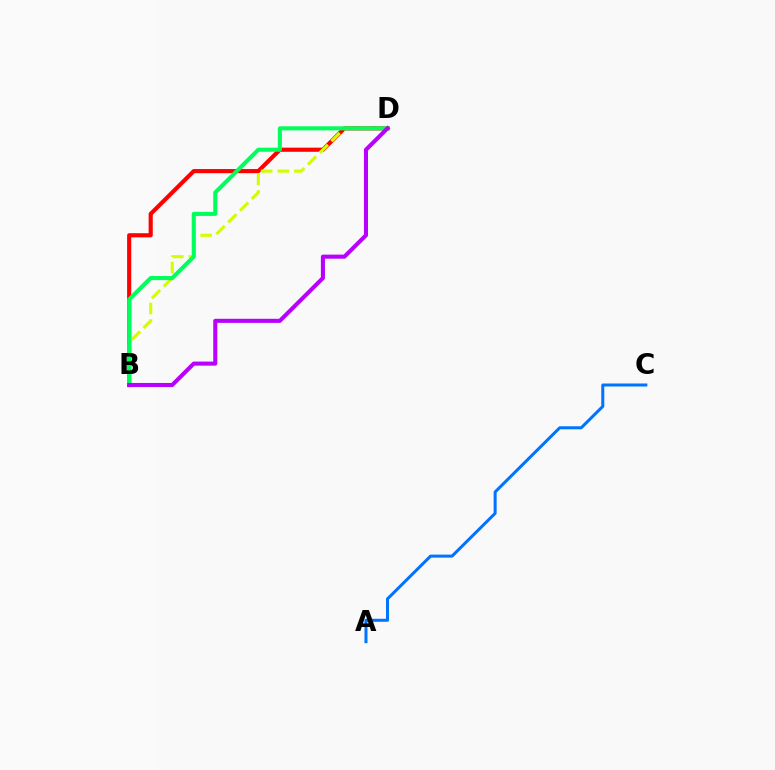{('B', 'D'): [{'color': '#ff0000', 'line_style': 'solid', 'thickness': 2.98}, {'color': '#d1ff00', 'line_style': 'dashed', 'thickness': 2.25}, {'color': '#00ff5c', 'line_style': 'solid', 'thickness': 2.93}, {'color': '#b900ff', 'line_style': 'solid', 'thickness': 2.93}], ('A', 'C'): [{'color': '#0074ff', 'line_style': 'solid', 'thickness': 2.18}]}